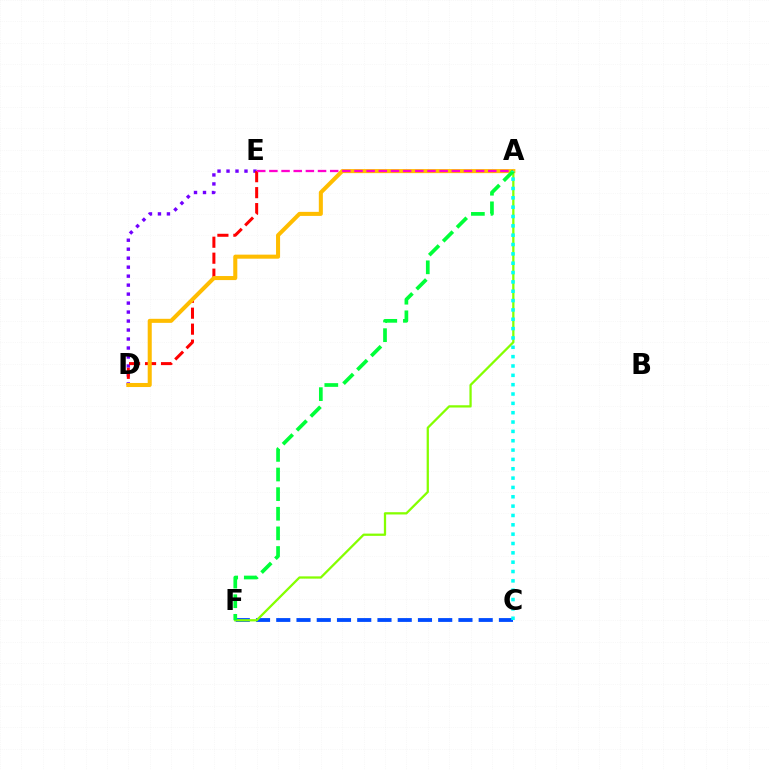{('D', 'E'): [{'color': '#7200ff', 'line_style': 'dotted', 'thickness': 2.44}, {'color': '#ff0000', 'line_style': 'dashed', 'thickness': 2.17}], ('C', 'F'): [{'color': '#004bff', 'line_style': 'dashed', 'thickness': 2.75}], ('A', 'F'): [{'color': '#84ff00', 'line_style': 'solid', 'thickness': 1.63}, {'color': '#00ff39', 'line_style': 'dashed', 'thickness': 2.67}], ('A', 'D'): [{'color': '#ffbd00', 'line_style': 'solid', 'thickness': 2.92}], ('A', 'E'): [{'color': '#ff00cf', 'line_style': 'dashed', 'thickness': 1.65}], ('A', 'C'): [{'color': '#00fff6', 'line_style': 'dotted', 'thickness': 2.54}]}